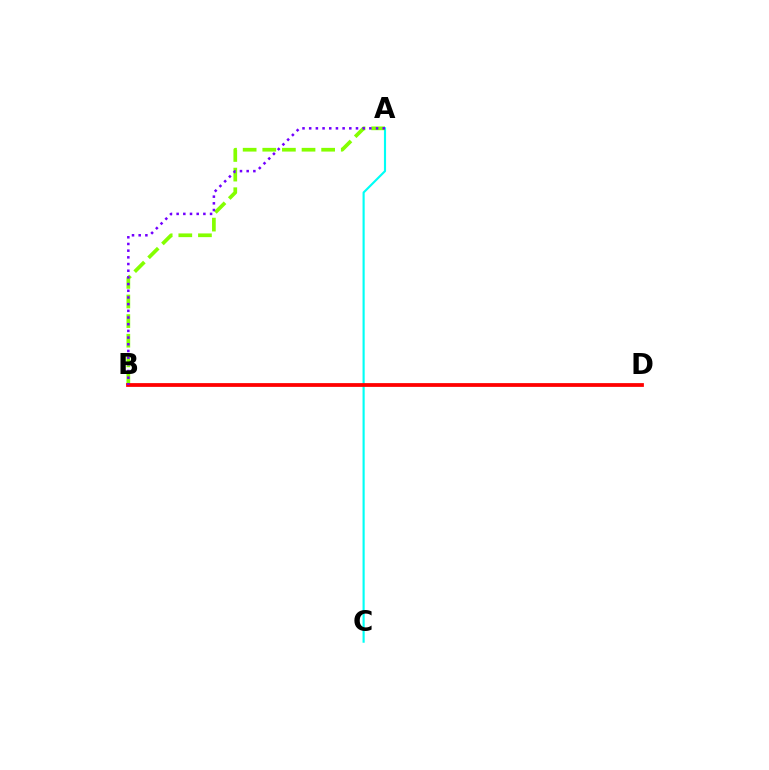{('A', 'C'): [{'color': '#00fff6', 'line_style': 'solid', 'thickness': 1.54}], ('A', 'B'): [{'color': '#84ff00', 'line_style': 'dashed', 'thickness': 2.67}, {'color': '#7200ff', 'line_style': 'dotted', 'thickness': 1.82}], ('B', 'D'): [{'color': '#ff0000', 'line_style': 'solid', 'thickness': 2.71}]}